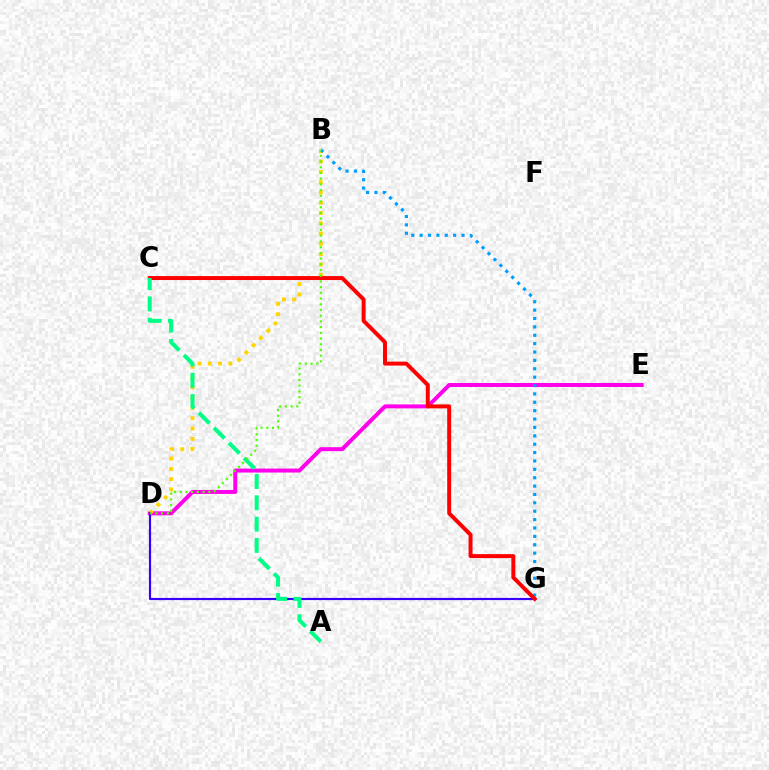{('D', 'E'): [{'color': '#ff00ed', 'line_style': 'solid', 'thickness': 2.85}], ('B', 'D'): [{'color': '#ffd500', 'line_style': 'dotted', 'thickness': 2.79}, {'color': '#4fff00', 'line_style': 'dotted', 'thickness': 1.55}], ('D', 'G'): [{'color': '#3700ff', 'line_style': 'solid', 'thickness': 1.57}], ('B', 'G'): [{'color': '#009eff', 'line_style': 'dotted', 'thickness': 2.28}], ('C', 'G'): [{'color': '#ff0000', 'line_style': 'solid', 'thickness': 2.85}], ('A', 'C'): [{'color': '#00ff86', 'line_style': 'dashed', 'thickness': 2.9}]}